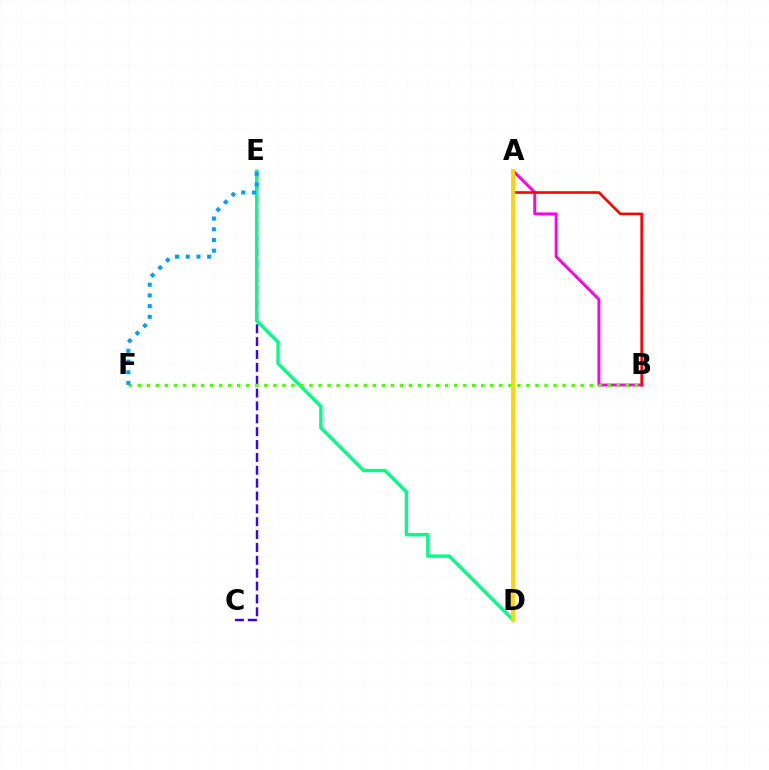{('A', 'B'): [{'color': '#ff00ed', 'line_style': 'solid', 'thickness': 2.1}, {'color': '#ff0000', 'line_style': 'solid', 'thickness': 1.87}], ('C', 'E'): [{'color': '#3700ff', 'line_style': 'dashed', 'thickness': 1.75}], ('D', 'E'): [{'color': '#00ff86', 'line_style': 'solid', 'thickness': 2.42}], ('B', 'F'): [{'color': '#4fff00', 'line_style': 'dotted', 'thickness': 2.46}], ('A', 'D'): [{'color': '#ffd500', 'line_style': 'solid', 'thickness': 2.79}], ('E', 'F'): [{'color': '#009eff', 'line_style': 'dotted', 'thickness': 2.91}]}